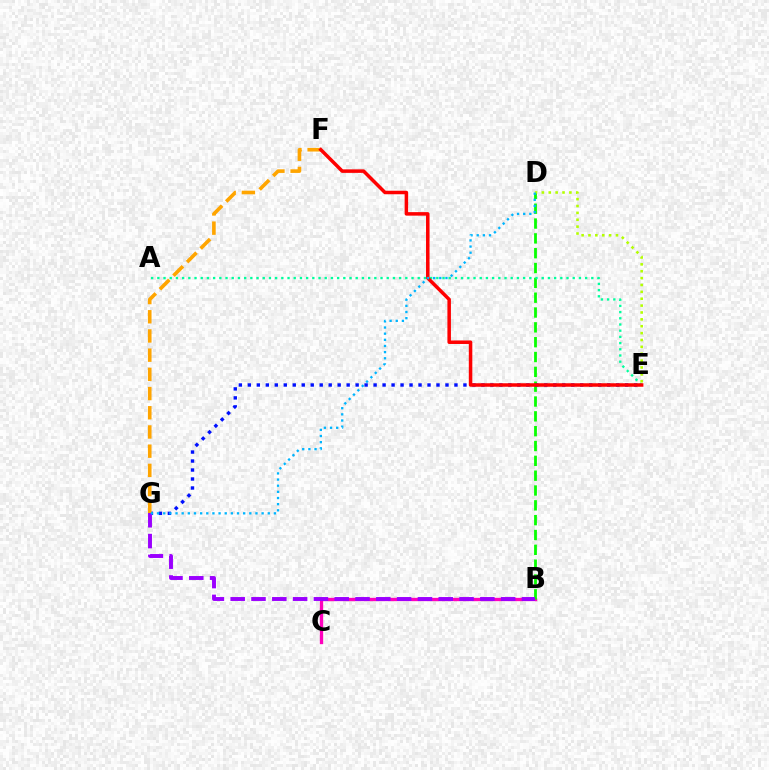{('B', 'C'): [{'color': '#ff00bd', 'line_style': 'solid', 'thickness': 2.39}], ('D', 'E'): [{'color': '#b3ff00', 'line_style': 'dotted', 'thickness': 1.87}], ('B', 'D'): [{'color': '#08ff00', 'line_style': 'dashed', 'thickness': 2.01}], ('A', 'E'): [{'color': '#00ff9d', 'line_style': 'dotted', 'thickness': 1.68}], ('E', 'G'): [{'color': '#0010ff', 'line_style': 'dotted', 'thickness': 2.44}], ('F', 'G'): [{'color': '#ffa500', 'line_style': 'dashed', 'thickness': 2.61}], ('B', 'G'): [{'color': '#9b00ff', 'line_style': 'dashed', 'thickness': 2.83}], ('E', 'F'): [{'color': '#ff0000', 'line_style': 'solid', 'thickness': 2.53}], ('D', 'G'): [{'color': '#00b5ff', 'line_style': 'dotted', 'thickness': 1.67}]}